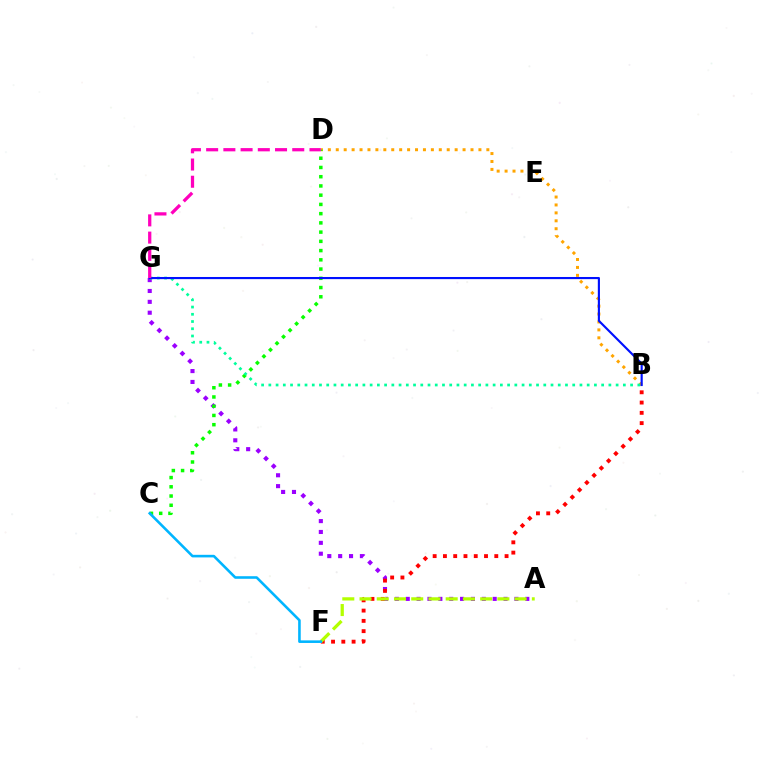{('A', 'G'): [{'color': '#9b00ff', 'line_style': 'dotted', 'thickness': 2.95}], ('B', 'F'): [{'color': '#ff0000', 'line_style': 'dotted', 'thickness': 2.79}], ('B', 'D'): [{'color': '#ffa500', 'line_style': 'dotted', 'thickness': 2.15}], ('C', 'D'): [{'color': '#08ff00', 'line_style': 'dotted', 'thickness': 2.51}], ('A', 'F'): [{'color': '#b3ff00', 'line_style': 'dashed', 'thickness': 2.34}], ('B', 'G'): [{'color': '#00ff9d', 'line_style': 'dotted', 'thickness': 1.97}, {'color': '#0010ff', 'line_style': 'solid', 'thickness': 1.54}], ('D', 'G'): [{'color': '#ff00bd', 'line_style': 'dashed', 'thickness': 2.34}], ('C', 'F'): [{'color': '#00b5ff', 'line_style': 'solid', 'thickness': 1.86}]}